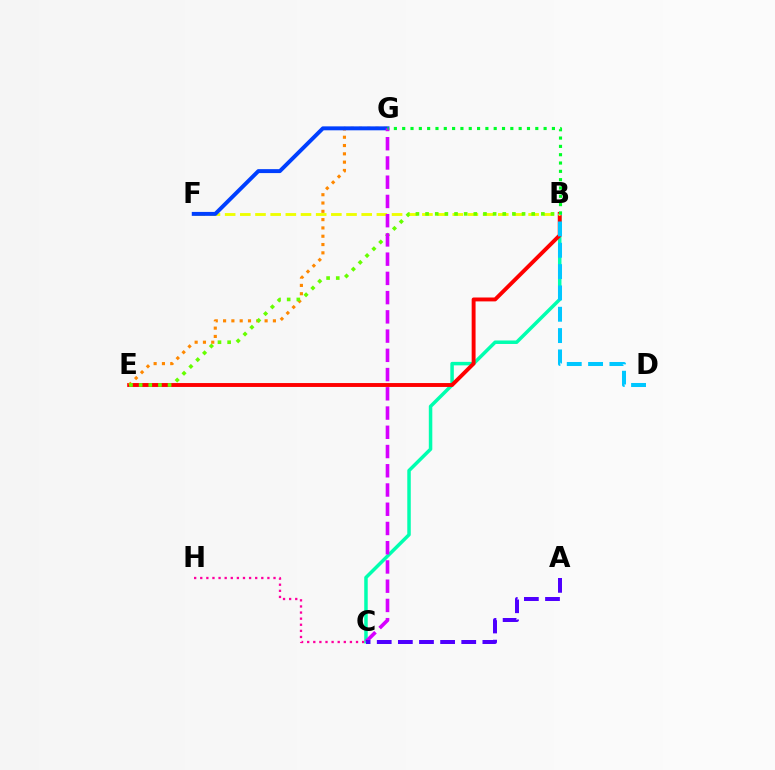{('B', 'C'): [{'color': '#00ffaf', 'line_style': 'solid', 'thickness': 2.52}], ('B', 'E'): [{'color': '#ff0000', 'line_style': 'solid', 'thickness': 2.81}, {'color': '#66ff00', 'line_style': 'dotted', 'thickness': 2.62}], ('E', 'G'): [{'color': '#ff8800', 'line_style': 'dotted', 'thickness': 2.26}], ('C', 'H'): [{'color': '#ff00a0', 'line_style': 'dotted', 'thickness': 1.66}], ('B', 'D'): [{'color': '#00c7ff', 'line_style': 'dashed', 'thickness': 2.9}], ('B', 'F'): [{'color': '#eeff00', 'line_style': 'dashed', 'thickness': 2.06}], ('F', 'G'): [{'color': '#003fff', 'line_style': 'solid', 'thickness': 2.84}], ('C', 'G'): [{'color': '#d600ff', 'line_style': 'dashed', 'thickness': 2.61}], ('A', 'C'): [{'color': '#4f00ff', 'line_style': 'dashed', 'thickness': 2.87}], ('B', 'G'): [{'color': '#00ff27', 'line_style': 'dotted', 'thickness': 2.26}]}